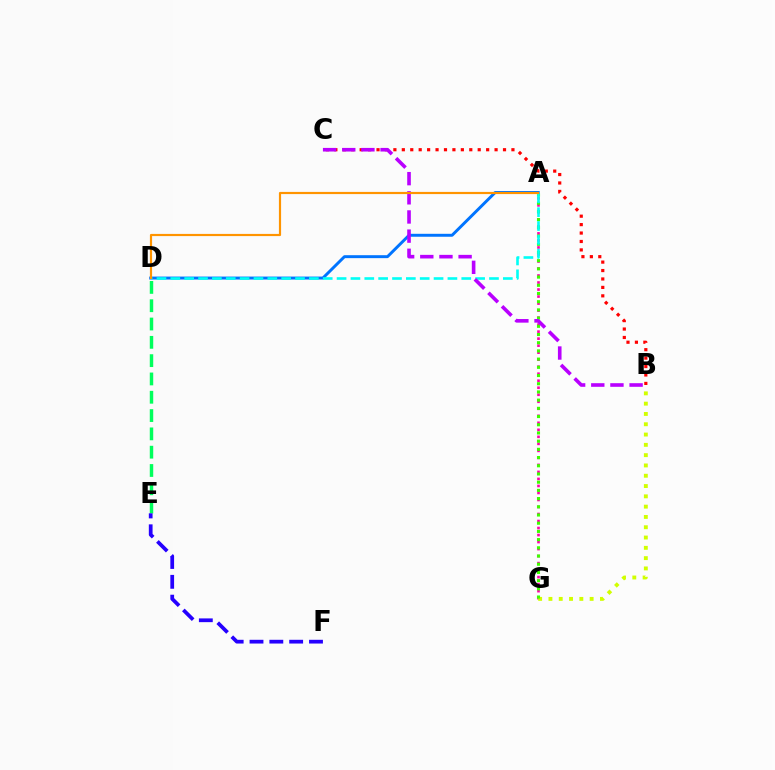{('A', 'G'): [{'color': '#ff00ac', 'line_style': 'dotted', 'thickness': 1.91}, {'color': '#3dff00', 'line_style': 'dotted', 'thickness': 2.23}], ('B', 'G'): [{'color': '#d1ff00', 'line_style': 'dotted', 'thickness': 2.8}], ('A', 'D'): [{'color': '#0074ff', 'line_style': 'solid', 'thickness': 2.12}, {'color': '#00fff6', 'line_style': 'dashed', 'thickness': 1.88}, {'color': '#ff9400', 'line_style': 'solid', 'thickness': 1.57}], ('B', 'C'): [{'color': '#ff0000', 'line_style': 'dotted', 'thickness': 2.29}, {'color': '#b900ff', 'line_style': 'dashed', 'thickness': 2.6}], ('D', 'E'): [{'color': '#00ff5c', 'line_style': 'dashed', 'thickness': 2.49}], ('E', 'F'): [{'color': '#2500ff', 'line_style': 'dashed', 'thickness': 2.69}]}